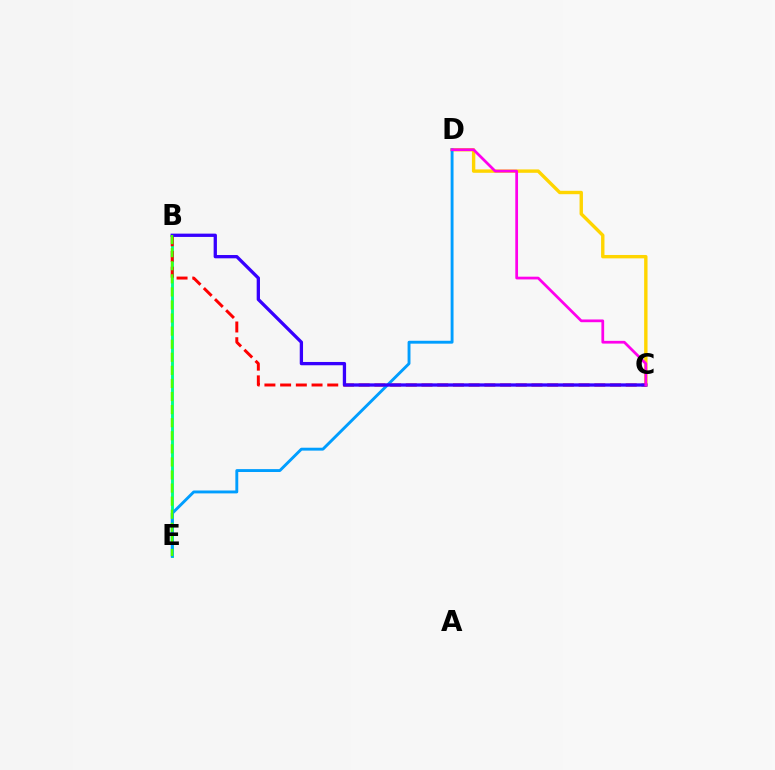{('B', 'E'): [{'color': '#00ff86', 'line_style': 'solid', 'thickness': 2.08}, {'color': '#4fff00', 'line_style': 'dashed', 'thickness': 1.78}], ('C', 'D'): [{'color': '#ffd500', 'line_style': 'solid', 'thickness': 2.44}, {'color': '#ff00ed', 'line_style': 'solid', 'thickness': 1.97}], ('B', 'C'): [{'color': '#ff0000', 'line_style': 'dashed', 'thickness': 2.13}, {'color': '#3700ff', 'line_style': 'solid', 'thickness': 2.37}], ('D', 'E'): [{'color': '#009eff', 'line_style': 'solid', 'thickness': 2.08}]}